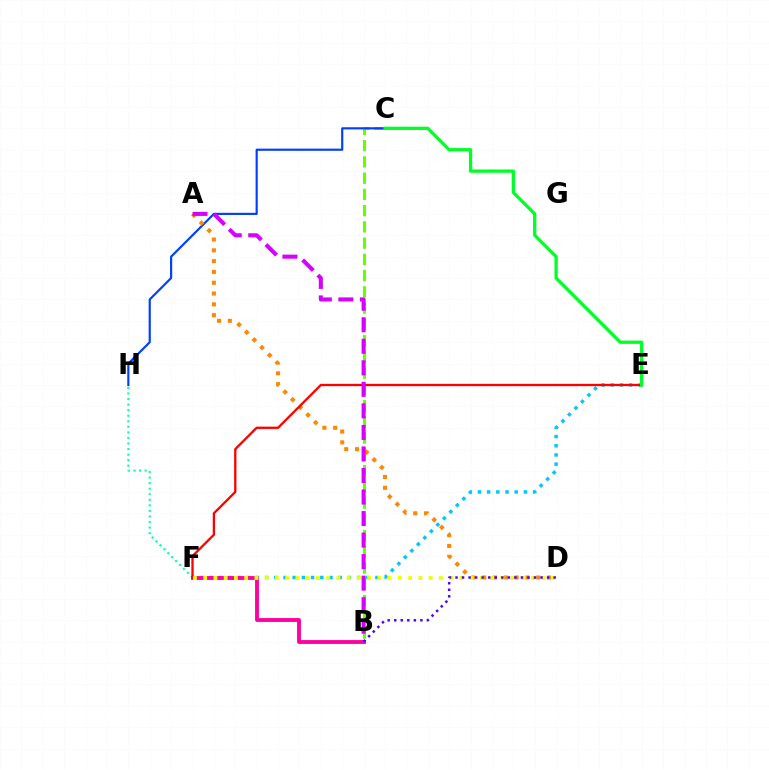{('B', 'C'): [{'color': '#66ff00', 'line_style': 'dashed', 'thickness': 2.21}], ('C', 'H'): [{'color': '#003fff', 'line_style': 'solid', 'thickness': 1.56}], ('F', 'H'): [{'color': '#00ffaf', 'line_style': 'dotted', 'thickness': 1.51}], ('E', 'F'): [{'color': '#00c7ff', 'line_style': 'dotted', 'thickness': 2.5}, {'color': '#ff0000', 'line_style': 'solid', 'thickness': 1.66}], ('A', 'D'): [{'color': '#ff8800', 'line_style': 'dotted', 'thickness': 2.94}], ('B', 'F'): [{'color': '#ff00a0', 'line_style': 'solid', 'thickness': 2.77}], ('D', 'F'): [{'color': '#eeff00', 'line_style': 'dotted', 'thickness': 2.78}], ('A', 'B'): [{'color': '#d600ff', 'line_style': 'dashed', 'thickness': 2.93}], ('B', 'D'): [{'color': '#4f00ff', 'line_style': 'dotted', 'thickness': 1.78}], ('C', 'E'): [{'color': '#00ff27', 'line_style': 'solid', 'thickness': 2.36}]}